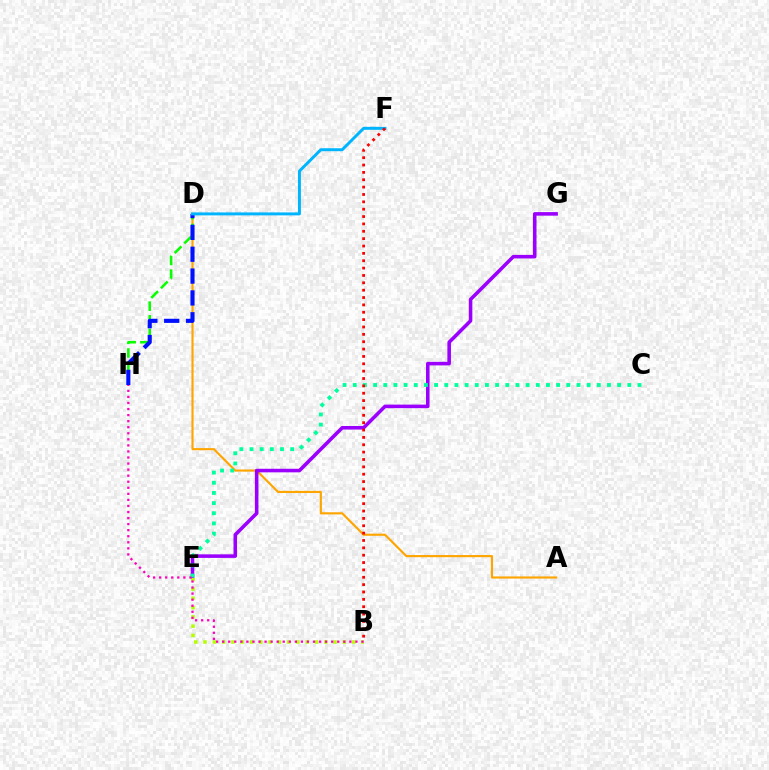{('A', 'D'): [{'color': '#ffa500', 'line_style': 'solid', 'thickness': 1.54}], ('D', 'H'): [{'color': '#08ff00', 'line_style': 'dashed', 'thickness': 1.85}, {'color': '#0010ff', 'line_style': 'dashed', 'thickness': 2.97}], ('E', 'G'): [{'color': '#9b00ff', 'line_style': 'solid', 'thickness': 2.56}], ('D', 'F'): [{'color': '#00b5ff', 'line_style': 'solid', 'thickness': 2.13}], ('C', 'E'): [{'color': '#00ff9d', 'line_style': 'dotted', 'thickness': 2.76}], ('B', 'E'): [{'color': '#b3ff00', 'line_style': 'dotted', 'thickness': 2.52}], ('B', 'F'): [{'color': '#ff0000', 'line_style': 'dotted', 'thickness': 2.0}], ('B', 'H'): [{'color': '#ff00bd', 'line_style': 'dotted', 'thickness': 1.65}]}